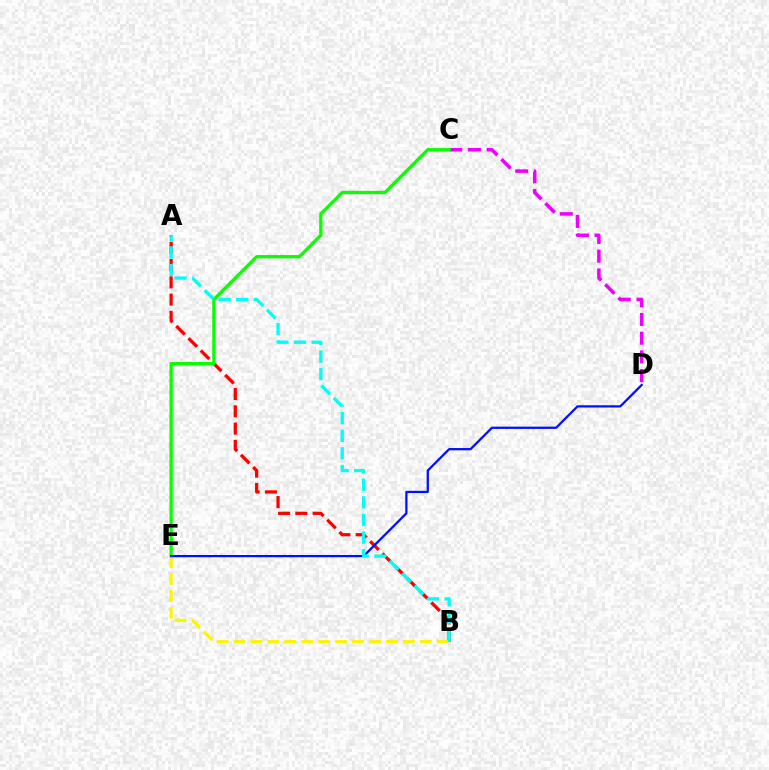{('C', 'D'): [{'color': '#ee00ff', 'line_style': 'dashed', 'thickness': 2.54}], ('A', 'B'): [{'color': '#ff0000', 'line_style': 'dashed', 'thickness': 2.35}, {'color': '#00fff6', 'line_style': 'dashed', 'thickness': 2.39}], ('C', 'E'): [{'color': '#08ff00', 'line_style': 'solid', 'thickness': 2.34}], ('B', 'E'): [{'color': '#fcf500', 'line_style': 'dashed', 'thickness': 2.3}], ('D', 'E'): [{'color': '#0010ff', 'line_style': 'solid', 'thickness': 1.62}]}